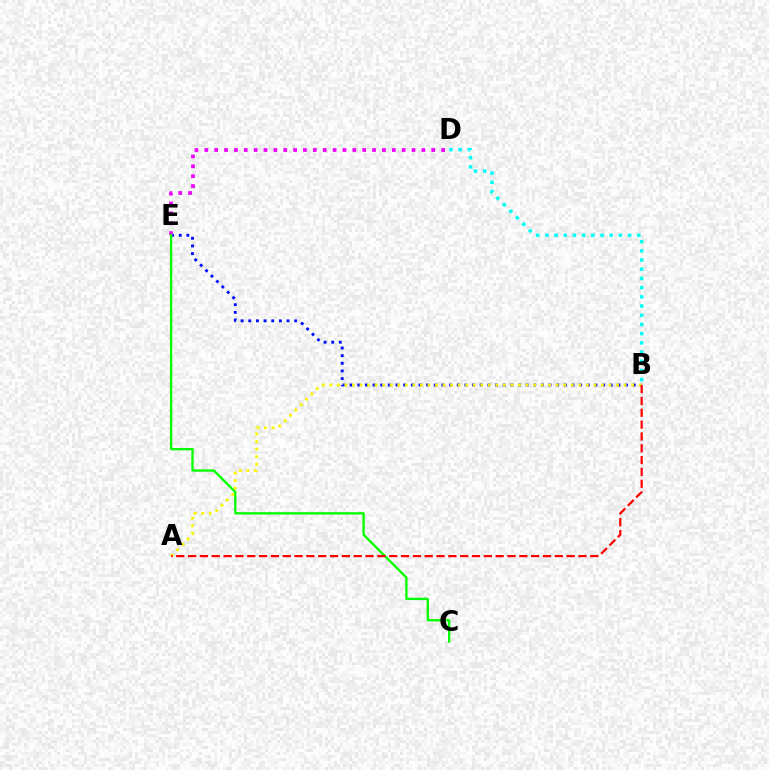{('B', 'E'): [{'color': '#0010ff', 'line_style': 'dotted', 'thickness': 2.08}], ('D', 'E'): [{'color': '#ee00ff', 'line_style': 'dotted', 'thickness': 2.68}], ('C', 'E'): [{'color': '#08ff00', 'line_style': 'solid', 'thickness': 1.69}], ('A', 'B'): [{'color': '#fcf500', 'line_style': 'dotted', 'thickness': 2.05}, {'color': '#ff0000', 'line_style': 'dashed', 'thickness': 1.61}], ('B', 'D'): [{'color': '#00fff6', 'line_style': 'dotted', 'thickness': 2.5}]}